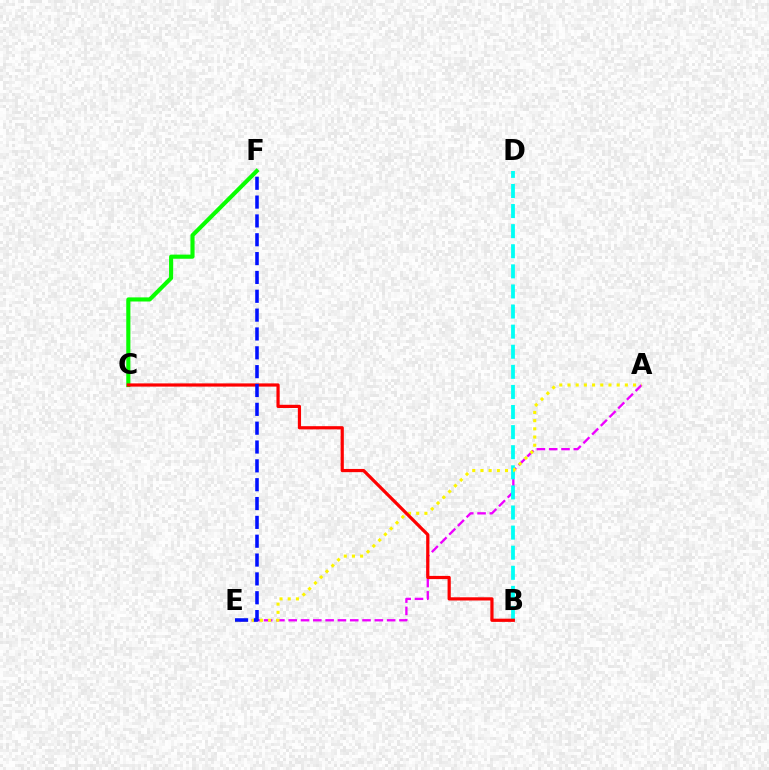{('A', 'E'): [{'color': '#ee00ff', 'line_style': 'dashed', 'thickness': 1.67}, {'color': '#fcf500', 'line_style': 'dotted', 'thickness': 2.23}], ('C', 'F'): [{'color': '#08ff00', 'line_style': 'solid', 'thickness': 2.96}], ('B', 'D'): [{'color': '#00fff6', 'line_style': 'dashed', 'thickness': 2.73}], ('B', 'C'): [{'color': '#ff0000', 'line_style': 'solid', 'thickness': 2.31}], ('E', 'F'): [{'color': '#0010ff', 'line_style': 'dashed', 'thickness': 2.56}]}